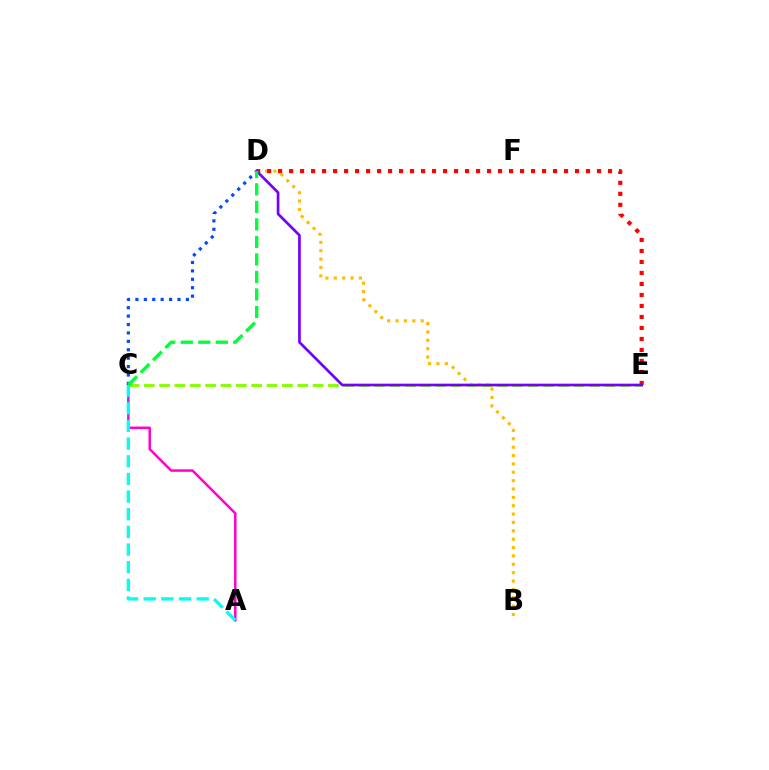{('B', 'D'): [{'color': '#ffbd00', 'line_style': 'dotted', 'thickness': 2.27}], ('A', 'C'): [{'color': '#ff00cf', 'line_style': 'solid', 'thickness': 1.79}, {'color': '#00fff6', 'line_style': 'dashed', 'thickness': 2.4}], ('C', 'E'): [{'color': '#84ff00', 'line_style': 'dashed', 'thickness': 2.09}], ('D', 'E'): [{'color': '#ff0000', 'line_style': 'dotted', 'thickness': 2.99}, {'color': '#7200ff', 'line_style': 'solid', 'thickness': 1.93}], ('C', 'D'): [{'color': '#004bff', 'line_style': 'dotted', 'thickness': 2.29}, {'color': '#00ff39', 'line_style': 'dashed', 'thickness': 2.38}]}